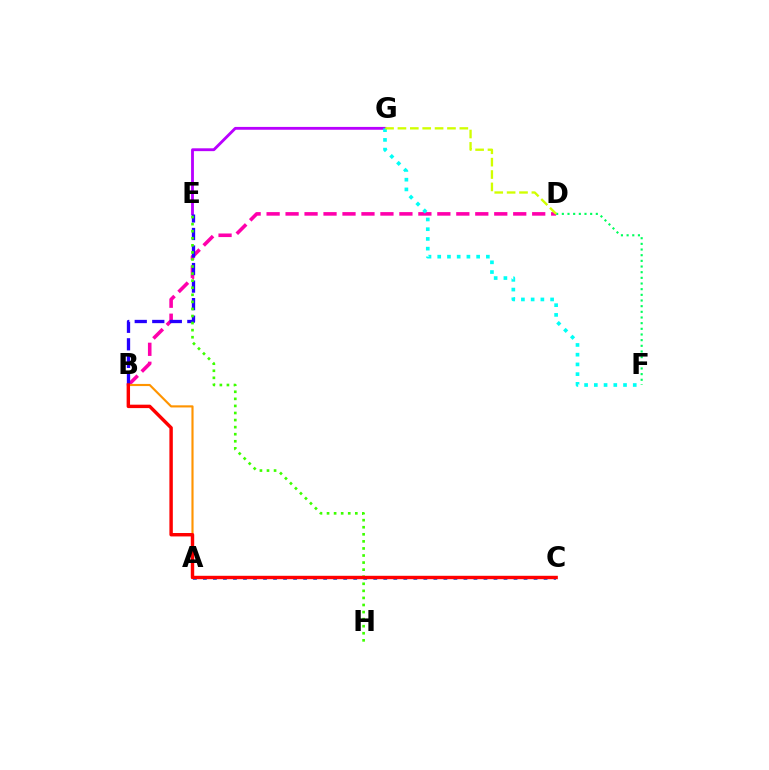{('B', 'D'): [{'color': '#ff00ac', 'line_style': 'dashed', 'thickness': 2.58}], ('D', 'F'): [{'color': '#00ff5c', 'line_style': 'dotted', 'thickness': 1.54}], ('A', 'C'): [{'color': '#0074ff', 'line_style': 'dotted', 'thickness': 2.72}], ('E', 'G'): [{'color': '#b900ff', 'line_style': 'solid', 'thickness': 2.04}], ('F', 'G'): [{'color': '#00fff6', 'line_style': 'dotted', 'thickness': 2.64}], ('B', 'E'): [{'color': '#2500ff', 'line_style': 'dashed', 'thickness': 2.38}], ('D', 'G'): [{'color': '#d1ff00', 'line_style': 'dashed', 'thickness': 1.68}], ('A', 'B'): [{'color': '#ff9400', 'line_style': 'solid', 'thickness': 1.54}], ('E', 'H'): [{'color': '#3dff00', 'line_style': 'dotted', 'thickness': 1.92}], ('B', 'C'): [{'color': '#ff0000', 'line_style': 'solid', 'thickness': 2.46}]}